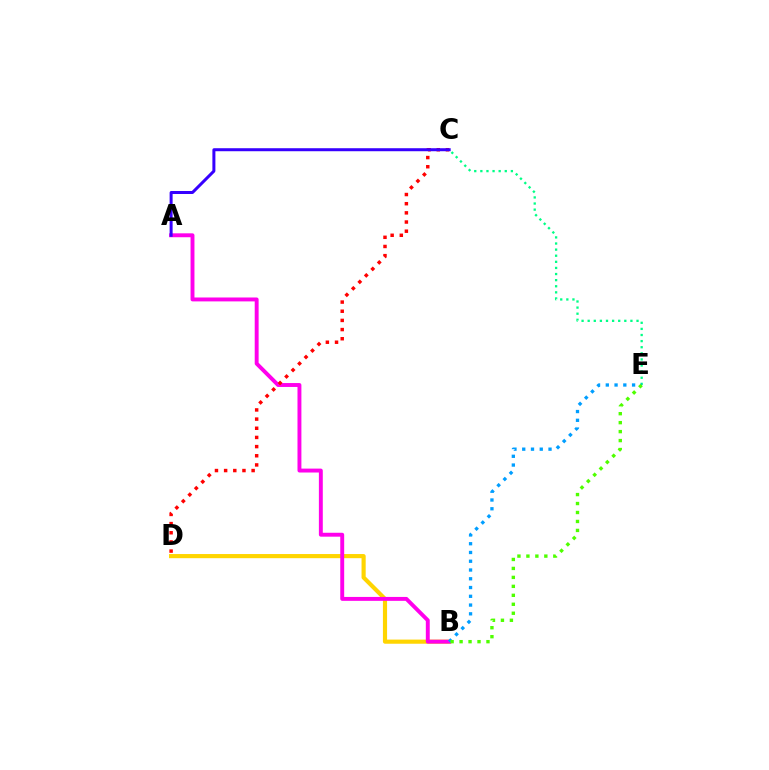{('B', 'D'): [{'color': '#ffd500', 'line_style': 'solid', 'thickness': 2.99}], ('C', 'E'): [{'color': '#00ff86', 'line_style': 'dotted', 'thickness': 1.66}], ('A', 'B'): [{'color': '#ff00ed', 'line_style': 'solid', 'thickness': 2.82}], ('B', 'E'): [{'color': '#009eff', 'line_style': 'dotted', 'thickness': 2.38}, {'color': '#4fff00', 'line_style': 'dotted', 'thickness': 2.44}], ('C', 'D'): [{'color': '#ff0000', 'line_style': 'dotted', 'thickness': 2.49}], ('A', 'C'): [{'color': '#3700ff', 'line_style': 'solid', 'thickness': 2.16}]}